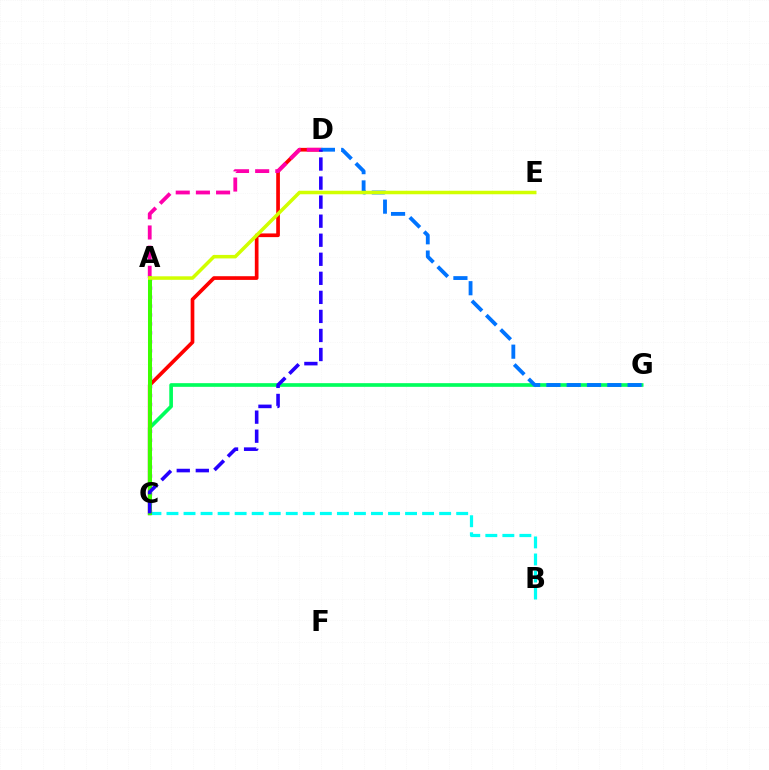{('A', 'C'): [{'color': '#ff9400', 'line_style': 'solid', 'thickness': 1.64}, {'color': '#b900ff', 'line_style': 'dotted', 'thickness': 2.43}, {'color': '#3dff00', 'line_style': 'solid', 'thickness': 2.9}], ('C', 'D'): [{'color': '#ff0000', 'line_style': 'solid', 'thickness': 2.66}, {'color': '#2500ff', 'line_style': 'dashed', 'thickness': 2.59}], ('C', 'G'): [{'color': '#00ff5c', 'line_style': 'solid', 'thickness': 2.64}], ('B', 'C'): [{'color': '#00fff6', 'line_style': 'dashed', 'thickness': 2.32}], ('A', 'D'): [{'color': '#ff00ac', 'line_style': 'dashed', 'thickness': 2.74}], ('D', 'G'): [{'color': '#0074ff', 'line_style': 'dashed', 'thickness': 2.76}], ('A', 'E'): [{'color': '#d1ff00', 'line_style': 'solid', 'thickness': 2.53}]}